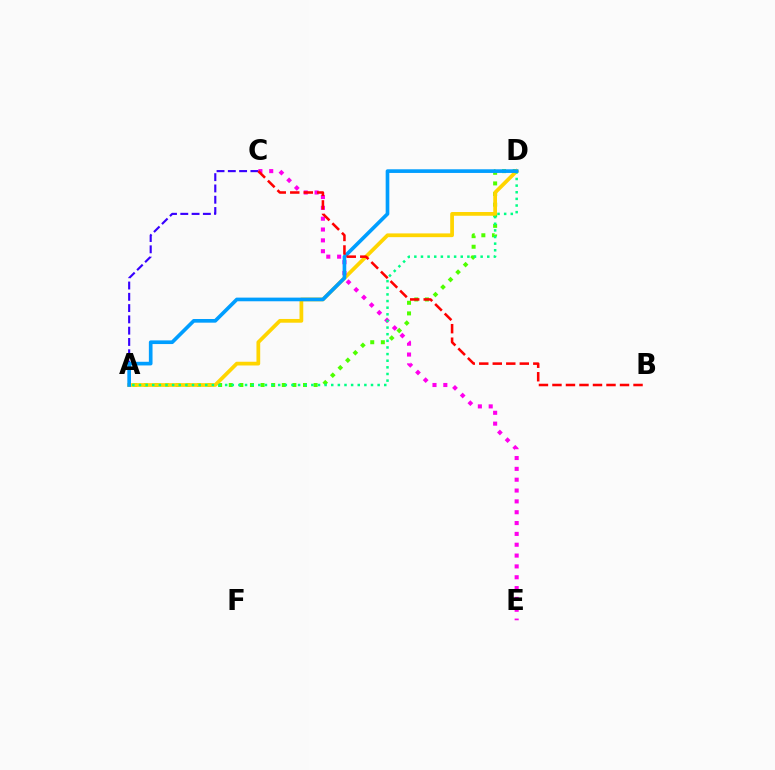{('A', 'D'): [{'color': '#4fff00', 'line_style': 'dotted', 'thickness': 2.88}, {'color': '#ffd500', 'line_style': 'solid', 'thickness': 2.7}, {'color': '#00ff86', 'line_style': 'dotted', 'thickness': 1.8}, {'color': '#009eff', 'line_style': 'solid', 'thickness': 2.64}], ('C', 'E'): [{'color': '#ff00ed', 'line_style': 'dotted', 'thickness': 2.94}], ('A', 'C'): [{'color': '#3700ff', 'line_style': 'dashed', 'thickness': 1.53}], ('B', 'C'): [{'color': '#ff0000', 'line_style': 'dashed', 'thickness': 1.84}]}